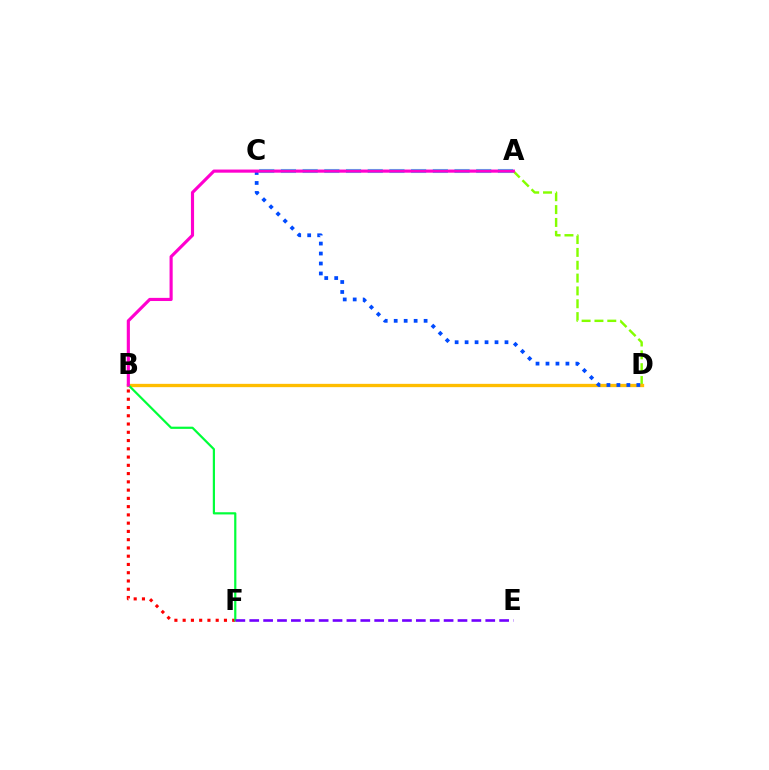{('B', 'F'): [{'color': '#ff0000', 'line_style': 'dotted', 'thickness': 2.24}, {'color': '#00ff39', 'line_style': 'solid', 'thickness': 1.58}], ('A', 'D'): [{'color': '#84ff00', 'line_style': 'dashed', 'thickness': 1.74}], ('B', 'D'): [{'color': '#ffbd00', 'line_style': 'solid', 'thickness': 2.39}], ('E', 'F'): [{'color': '#7200ff', 'line_style': 'dashed', 'thickness': 1.89}], ('A', 'C'): [{'color': '#00fff6', 'line_style': 'dashed', 'thickness': 2.95}], ('C', 'D'): [{'color': '#004bff', 'line_style': 'dotted', 'thickness': 2.71}], ('A', 'B'): [{'color': '#ff00cf', 'line_style': 'solid', 'thickness': 2.26}]}